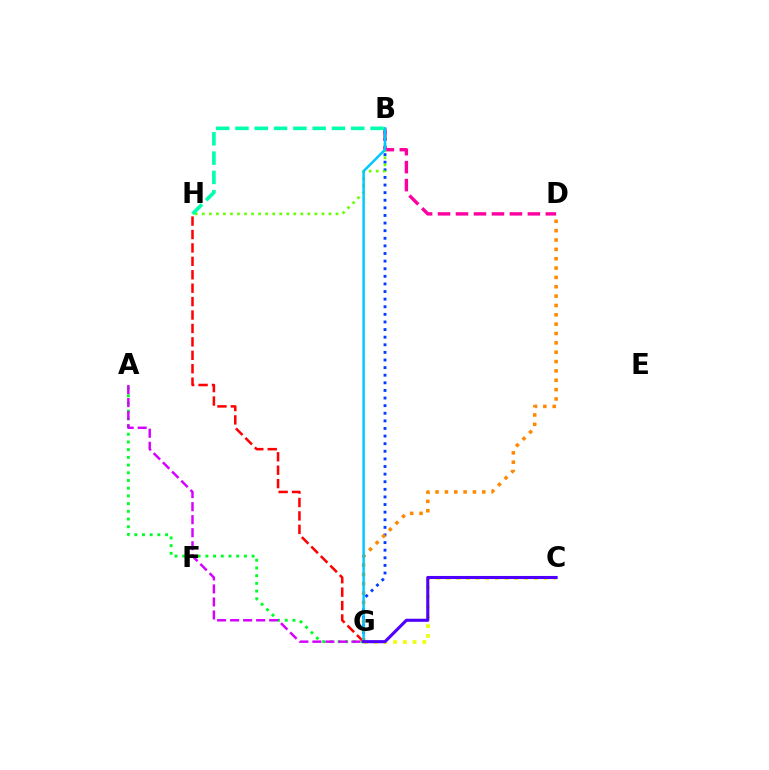{('B', 'G'): [{'color': '#003fff', 'line_style': 'dotted', 'thickness': 2.07}, {'color': '#00c7ff', 'line_style': 'solid', 'thickness': 1.77}], ('B', 'D'): [{'color': '#ff00a0', 'line_style': 'dashed', 'thickness': 2.44}], ('C', 'G'): [{'color': '#eeff00', 'line_style': 'dotted', 'thickness': 2.65}, {'color': '#4f00ff', 'line_style': 'solid', 'thickness': 2.22}], ('A', 'G'): [{'color': '#00ff27', 'line_style': 'dotted', 'thickness': 2.09}, {'color': '#d600ff', 'line_style': 'dashed', 'thickness': 1.77}], ('G', 'H'): [{'color': '#ff0000', 'line_style': 'dashed', 'thickness': 1.82}], ('B', 'H'): [{'color': '#66ff00', 'line_style': 'dotted', 'thickness': 1.91}, {'color': '#00ffaf', 'line_style': 'dashed', 'thickness': 2.62}], ('D', 'G'): [{'color': '#ff8800', 'line_style': 'dotted', 'thickness': 2.54}]}